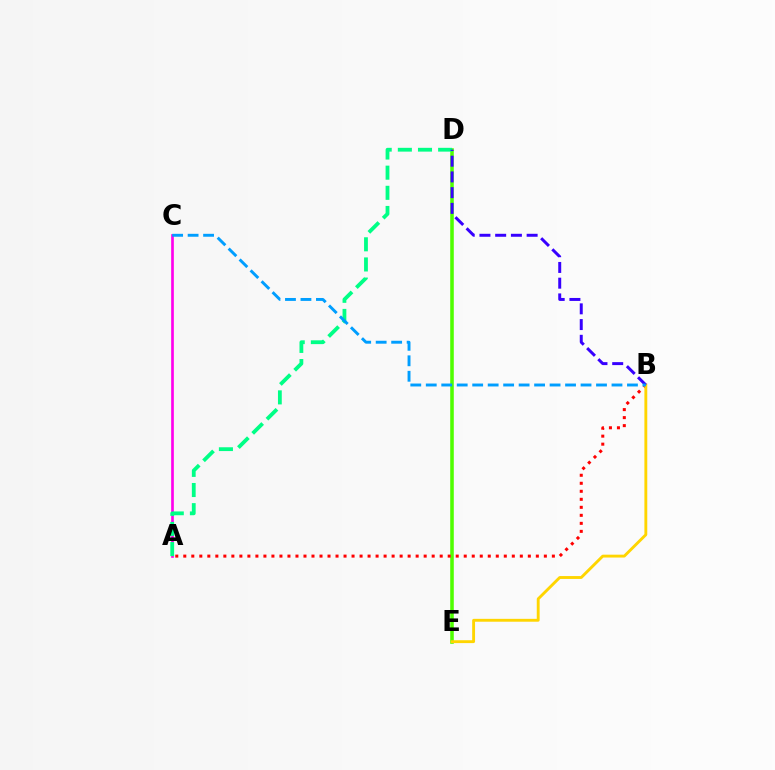{('D', 'E'): [{'color': '#4fff00', 'line_style': 'solid', 'thickness': 2.57}], ('A', 'C'): [{'color': '#ff00ed', 'line_style': 'solid', 'thickness': 1.92}], ('A', 'B'): [{'color': '#ff0000', 'line_style': 'dotted', 'thickness': 2.18}], ('B', 'E'): [{'color': '#ffd500', 'line_style': 'solid', 'thickness': 2.07}], ('A', 'D'): [{'color': '#00ff86', 'line_style': 'dashed', 'thickness': 2.74}], ('B', 'D'): [{'color': '#3700ff', 'line_style': 'dashed', 'thickness': 2.14}], ('B', 'C'): [{'color': '#009eff', 'line_style': 'dashed', 'thickness': 2.1}]}